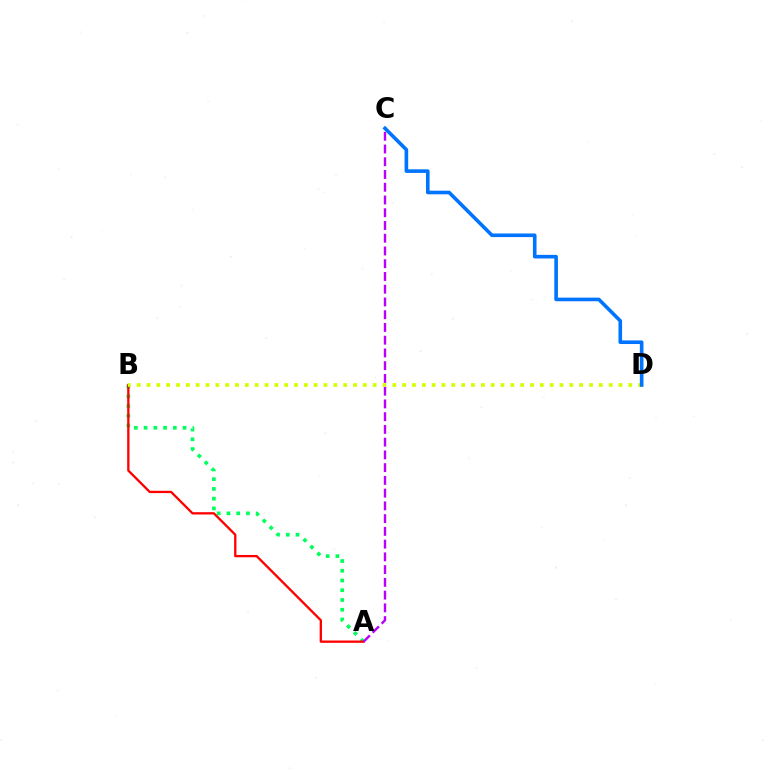{('A', 'B'): [{'color': '#00ff5c', 'line_style': 'dotted', 'thickness': 2.65}, {'color': '#ff0000', 'line_style': 'solid', 'thickness': 1.67}], ('A', 'C'): [{'color': '#b900ff', 'line_style': 'dashed', 'thickness': 1.73}], ('B', 'D'): [{'color': '#d1ff00', 'line_style': 'dotted', 'thickness': 2.67}], ('C', 'D'): [{'color': '#0074ff', 'line_style': 'solid', 'thickness': 2.6}]}